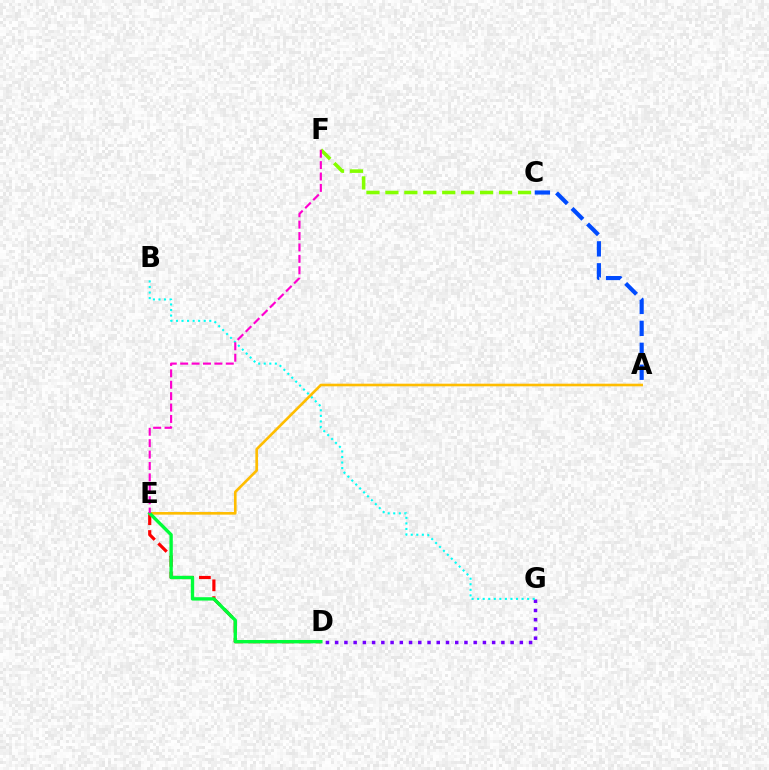{('D', 'E'): [{'color': '#ff0000', 'line_style': 'dashed', 'thickness': 2.29}, {'color': '#00ff39', 'line_style': 'solid', 'thickness': 2.42}], ('D', 'G'): [{'color': '#7200ff', 'line_style': 'dotted', 'thickness': 2.51}], ('B', 'G'): [{'color': '#00fff6', 'line_style': 'dotted', 'thickness': 1.51}], ('A', 'E'): [{'color': '#ffbd00', 'line_style': 'solid', 'thickness': 1.89}], ('A', 'C'): [{'color': '#004bff', 'line_style': 'dashed', 'thickness': 2.98}], ('C', 'F'): [{'color': '#84ff00', 'line_style': 'dashed', 'thickness': 2.57}], ('E', 'F'): [{'color': '#ff00cf', 'line_style': 'dashed', 'thickness': 1.55}]}